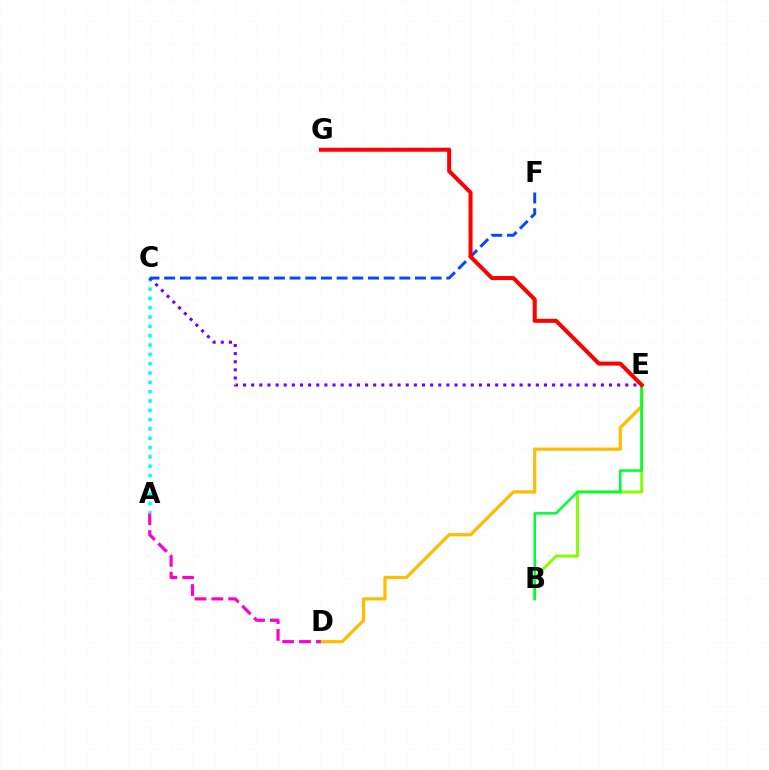{('D', 'E'): [{'color': '#ffbd00', 'line_style': 'solid', 'thickness': 2.32}], ('B', 'E'): [{'color': '#84ff00', 'line_style': 'solid', 'thickness': 2.1}, {'color': '#00ff39', 'line_style': 'solid', 'thickness': 1.83}], ('A', 'C'): [{'color': '#00fff6', 'line_style': 'dotted', 'thickness': 2.53}], ('C', 'E'): [{'color': '#7200ff', 'line_style': 'dotted', 'thickness': 2.21}], ('C', 'F'): [{'color': '#004bff', 'line_style': 'dashed', 'thickness': 2.13}], ('E', 'G'): [{'color': '#ff0000', 'line_style': 'solid', 'thickness': 2.9}], ('A', 'D'): [{'color': '#ff00cf', 'line_style': 'dashed', 'thickness': 2.29}]}